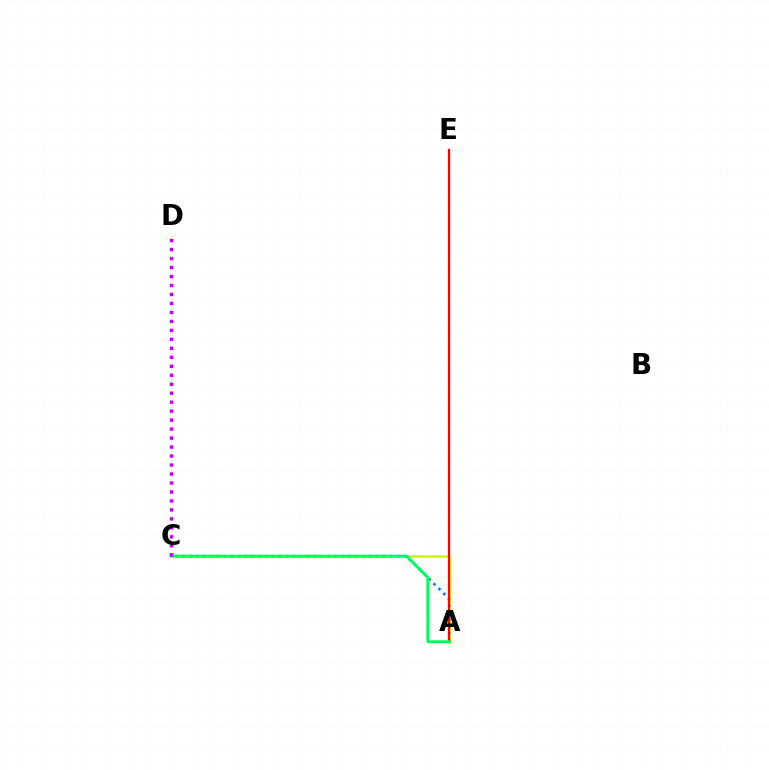{('A', 'C'): [{'color': '#d1ff00', 'line_style': 'solid', 'thickness': 1.96}, {'color': '#0074ff', 'line_style': 'dotted', 'thickness': 1.88}, {'color': '#00ff5c', 'line_style': 'solid', 'thickness': 2.04}], ('A', 'E'): [{'color': '#ff0000', 'line_style': 'solid', 'thickness': 1.65}], ('C', 'D'): [{'color': '#b900ff', 'line_style': 'dotted', 'thickness': 2.44}]}